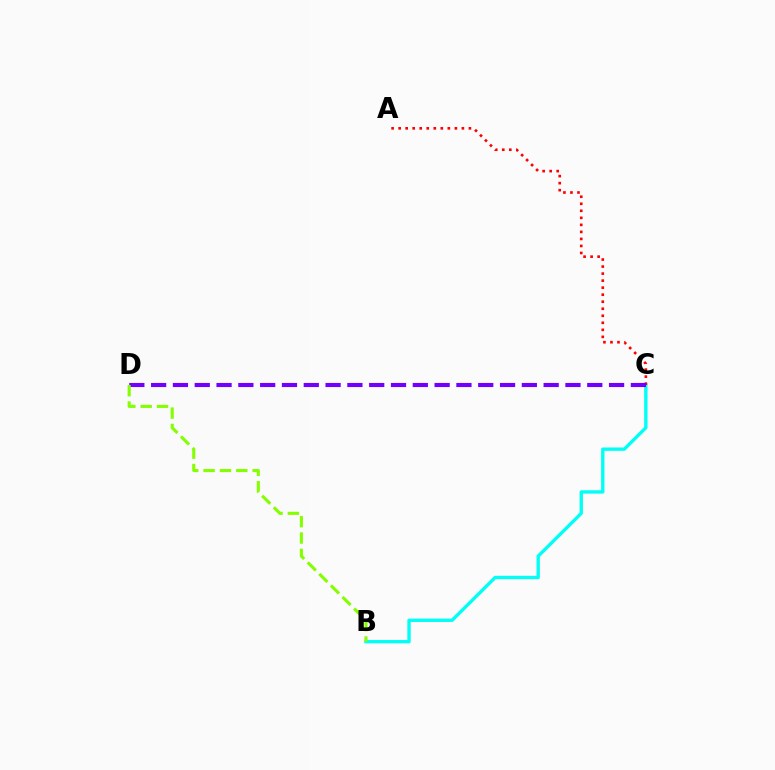{('B', 'C'): [{'color': '#00fff6', 'line_style': 'solid', 'thickness': 2.42}], ('A', 'C'): [{'color': '#ff0000', 'line_style': 'dotted', 'thickness': 1.91}], ('C', 'D'): [{'color': '#7200ff', 'line_style': 'dashed', 'thickness': 2.96}], ('B', 'D'): [{'color': '#84ff00', 'line_style': 'dashed', 'thickness': 2.22}]}